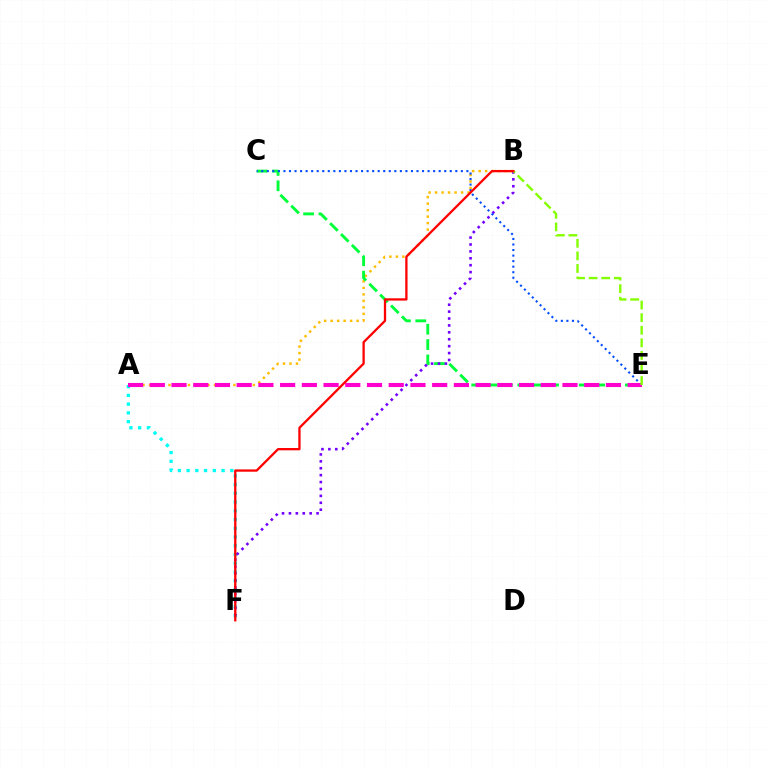{('A', 'B'): [{'color': '#ffbd00', 'line_style': 'dotted', 'thickness': 1.76}], ('A', 'F'): [{'color': '#00fff6', 'line_style': 'dotted', 'thickness': 2.38}], ('C', 'E'): [{'color': '#00ff39', 'line_style': 'dashed', 'thickness': 2.09}, {'color': '#004bff', 'line_style': 'dotted', 'thickness': 1.51}], ('B', 'F'): [{'color': '#7200ff', 'line_style': 'dotted', 'thickness': 1.88}, {'color': '#ff0000', 'line_style': 'solid', 'thickness': 1.65}], ('A', 'E'): [{'color': '#ff00cf', 'line_style': 'dashed', 'thickness': 2.95}], ('B', 'E'): [{'color': '#84ff00', 'line_style': 'dashed', 'thickness': 1.71}]}